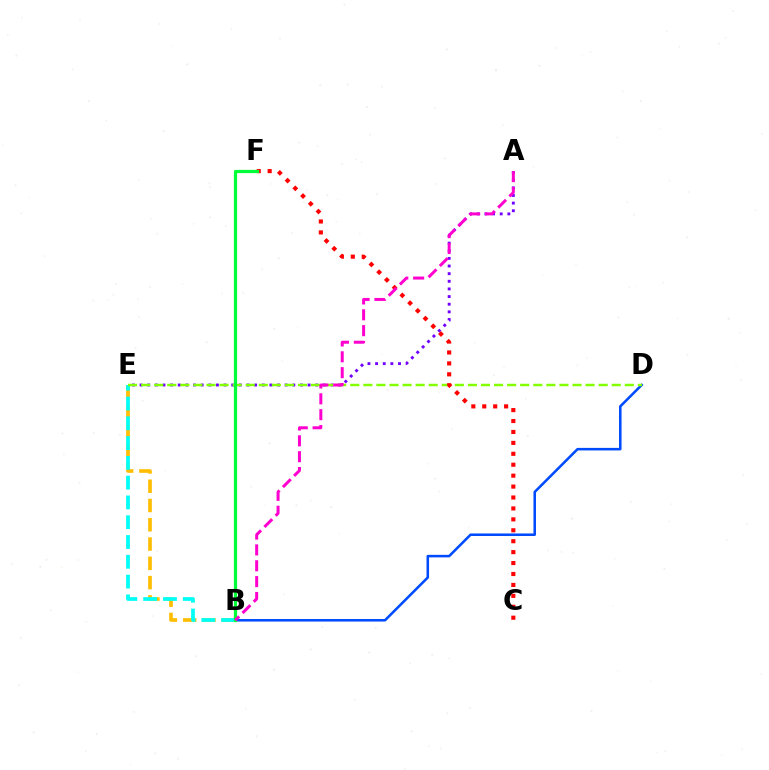{('B', 'E'): [{'color': '#ffbd00', 'line_style': 'dashed', 'thickness': 2.62}, {'color': '#00fff6', 'line_style': 'dashed', 'thickness': 2.69}], ('B', 'D'): [{'color': '#004bff', 'line_style': 'solid', 'thickness': 1.83}], ('A', 'E'): [{'color': '#7200ff', 'line_style': 'dotted', 'thickness': 2.08}], ('D', 'E'): [{'color': '#84ff00', 'line_style': 'dashed', 'thickness': 1.78}], ('C', 'F'): [{'color': '#ff0000', 'line_style': 'dotted', 'thickness': 2.97}], ('B', 'F'): [{'color': '#00ff39', 'line_style': 'solid', 'thickness': 2.32}], ('A', 'B'): [{'color': '#ff00cf', 'line_style': 'dashed', 'thickness': 2.15}]}